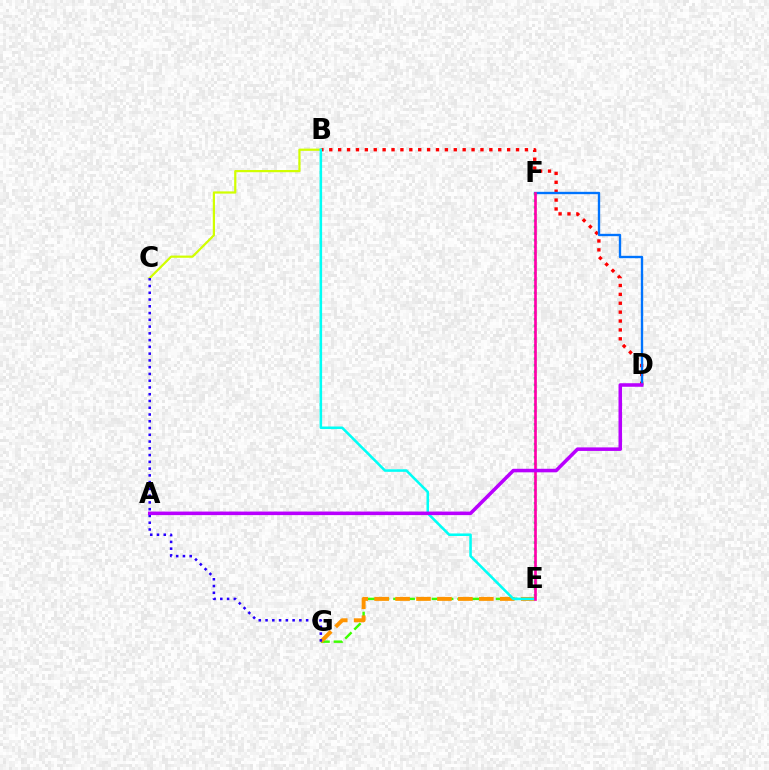{('B', 'D'): [{'color': '#ff0000', 'line_style': 'dotted', 'thickness': 2.42}], ('D', 'F'): [{'color': '#0074ff', 'line_style': 'solid', 'thickness': 1.7}], ('B', 'C'): [{'color': '#d1ff00', 'line_style': 'solid', 'thickness': 1.6}], ('E', 'F'): [{'color': '#00ff5c', 'line_style': 'dotted', 'thickness': 1.79}, {'color': '#ff00ac', 'line_style': 'solid', 'thickness': 1.92}], ('E', 'G'): [{'color': '#3dff00', 'line_style': 'dashed', 'thickness': 1.74}, {'color': '#ff9400', 'line_style': 'dashed', 'thickness': 2.84}], ('B', 'E'): [{'color': '#00fff6', 'line_style': 'solid', 'thickness': 1.84}], ('C', 'G'): [{'color': '#2500ff', 'line_style': 'dotted', 'thickness': 1.84}], ('A', 'D'): [{'color': '#b900ff', 'line_style': 'solid', 'thickness': 2.55}]}